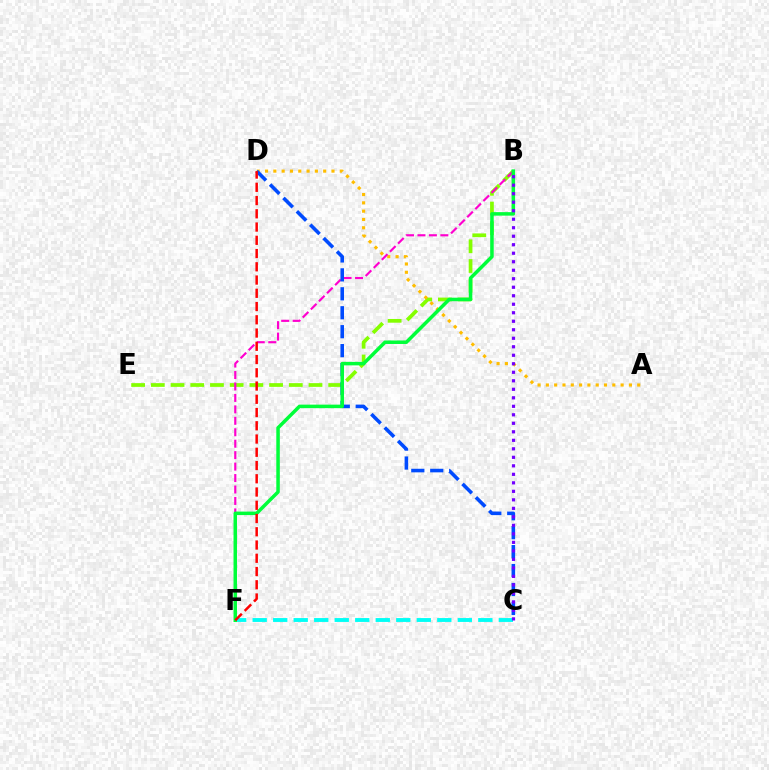{('B', 'E'): [{'color': '#84ff00', 'line_style': 'dashed', 'thickness': 2.68}], ('C', 'F'): [{'color': '#00fff6', 'line_style': 'dashed', 'thickness': 2.79}], ('A', 'D'): [{'color': '#ffbd00', 'line_style': 'dotted', 'thickness': 2.26}], ('B', 'F'): [{'color': '#ff00cf', 'line_style': 'dashed', 'thickness': 1.56}, {'color': '#00ff39', 'line_style': 'solid', 'thickness': 2.52}], ('C', 'D'): [{'color': '#004bff', 'line_style': 'dashed', 'thickness': 2.57}], ('D', 'F'): [{'color': '#ff0000', 'line_style': 'dashed', 'thickness': 1.8}], ('B', 'C'): [{'color': '#7200ff', 'line_style': 'dotted', 'thickness': 2.31}]}